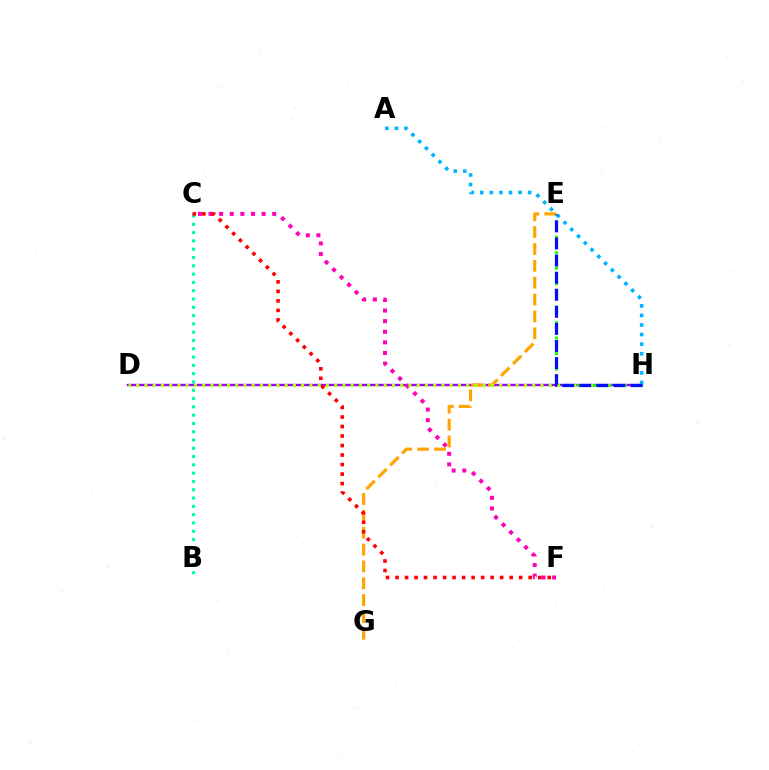{('D', 'H'): [{'color': '#9b00ff', 'line_style': 'solid', 'thickness': 1.71}, {'color': '#b3ff00', 'line_style': 'dotted', 'thickness': 2.24}], ('C', 'F'): [{'color': '#ff00bd', 'line_style': 'dotted', 'thickness': 2.88}, {'color': '#ff0000', 'line_style': 'dotted', 'thickness': 2.58}], ('E', 'G'): [{'color': '#ffa500', 'line_style': 'dashed', 'thickness': 2.29}], ('E', 'H'): [{'color': '#08ff00', 'line_style': 'dotted', 'thickness': 2.11}, {'color': '#0010ff', 'line_style': 'dashed', 'thickness': 2.32}], ('B', 'C'): [{'color': '#00ff9d', 'line_style': 'dotted', 'thickness': 2.25}], ('A', 'H'): [{'color': '#00b5ff', 'line_style': 'dotted', 'thickness': 2.6}]}